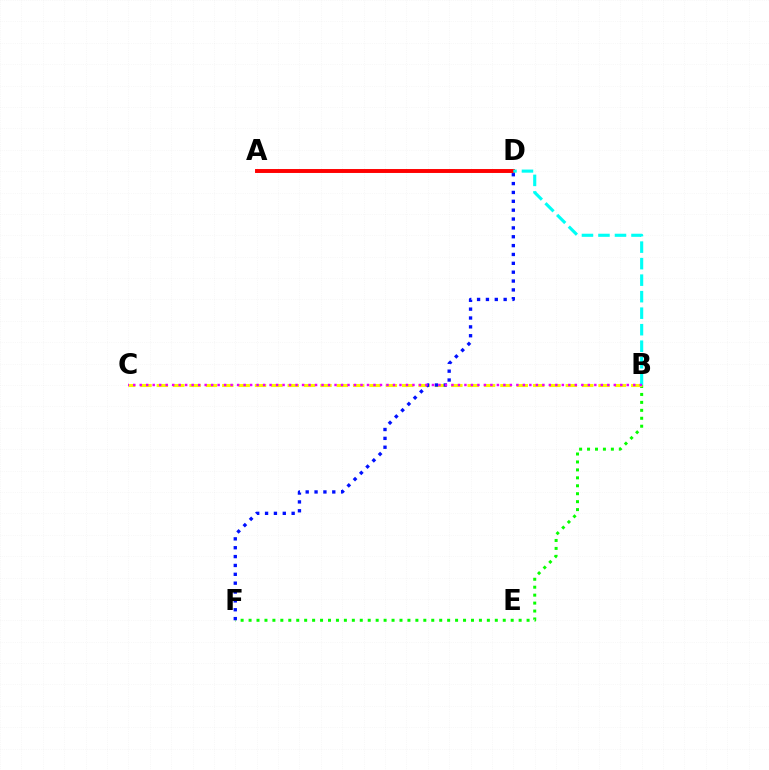{('B', 'F'): [{'color': '#08ff00', 'line_style': 'dotted', 'thickness': 2.16}], ('B', 'C'): [{'color': '#fcf500', 'line_style': 'dashed', 'thickness': 2.22}, {'color': '#ee00ff', 'line_style': 'dotted', 'thickness': 1.76}], ('A', 'D'): [{'color': '#ff0000', 'line_style': 'solid', 'thickness': 2.83}], ('D', 'F'): [{'color': '#0010ff', 'line_style': 'dotted', 'thickness': 2.41}], ('B', 'D'): [{'color': '#00fff6', 'line_style': 'dashed', 'thickness': 2.24}]}